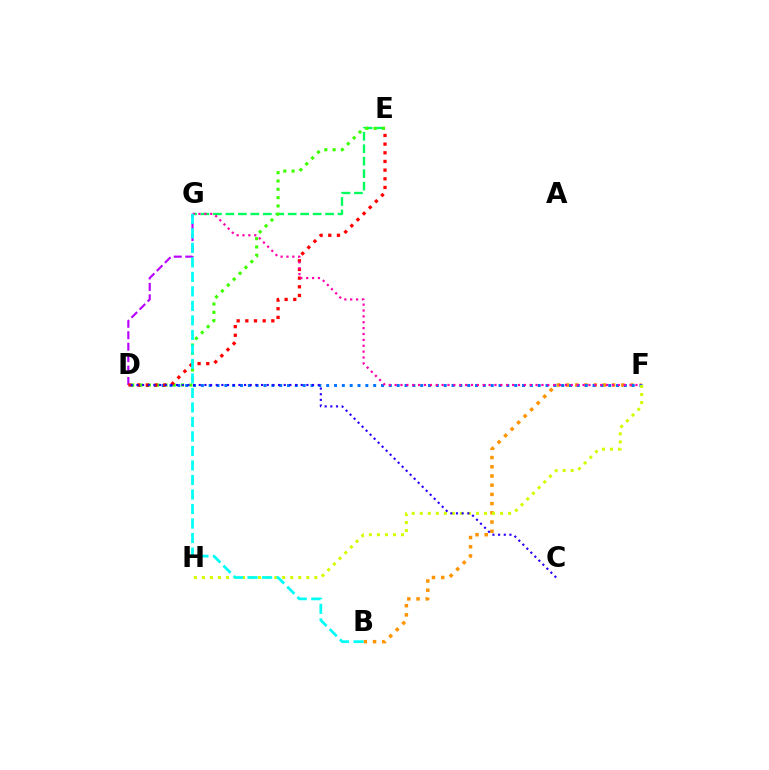{('B', 'F'): [{'color': '#ff9400', 'line_style': 'dotted', 'thickness': 2.5}], ('E', 'G'): [{'color': '#00ff5c', 'line_style': 'dashed', 'thickness': 1.69}], ('D', 'G'): [{'color': '#b900ff', 'line_style': 'dashed', 'thickness': 1.55}], ('D', 'F'): [{'color': '#0074ff', 'line_style': 'dotted', 'thickness': 2.13}], ('D', 'E'): [{'color': '#3dff00', 'line_style': 'dotted', 'thickness': 2.26}, {'color': '#ff0000', 'line_style': 'dotted', 'thickness': 2.35}], ('F', 'G'): [{'color': '#ff00ac', 'line_style': 'dotted', 'thickness': 1.6}], ('F', 'H'): [{'color': '#d1ff00', 'line_style': 'dotted', 'thickness': 2.18}], ('C', 'D'): [{'color': '#2500ff', 'line_style': 'dotted', 'thickness': 1.54}], ('B', 'G'): [{'color': '#00fff6', 'line_style': 'dashed', 'thickness': 1.97}]}